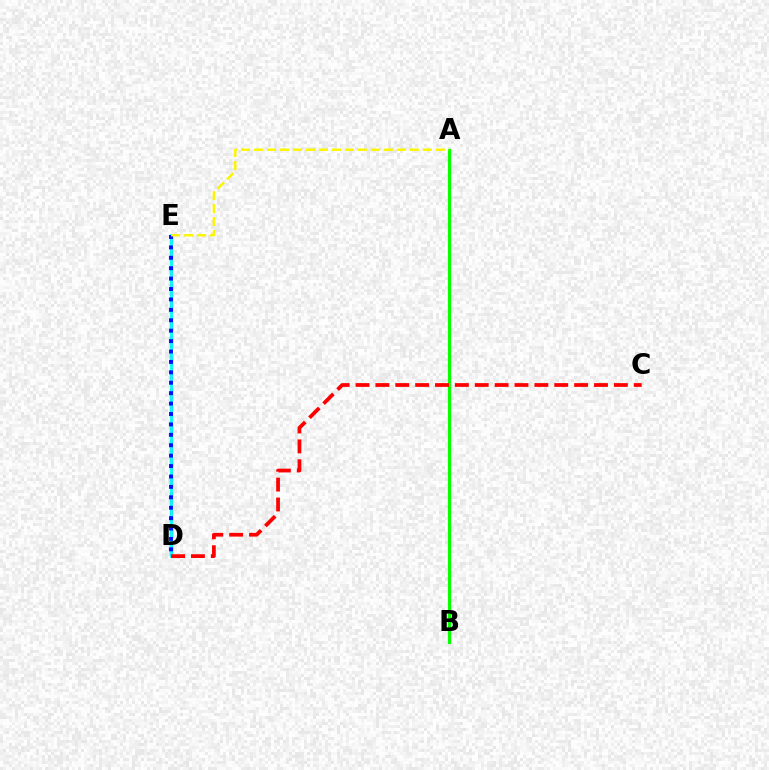{('D', 'E'): [{'color': '#ee00ff', 'line_style': 'dashed', 'thickness': 2.36}, {'color': '#00fff6', 'line_style': 'solid', 'thickness': 2.03}, {'color': '#0010ff', 'line_style': 'dotted', 'thickness': 2.83}], ('A', 'B'): [{'color': '#08ff00', 'line_style': 'solid', 'thickness': 2.31}], ('A', 'E'): [{'color': '#fcf500', 'line_style': 'dashed', 'thickness': 1.76}], ('C', 'D'): [{'color': '#ff0000', 'line_style': 'dashed', 'thickness': 2.7}]}